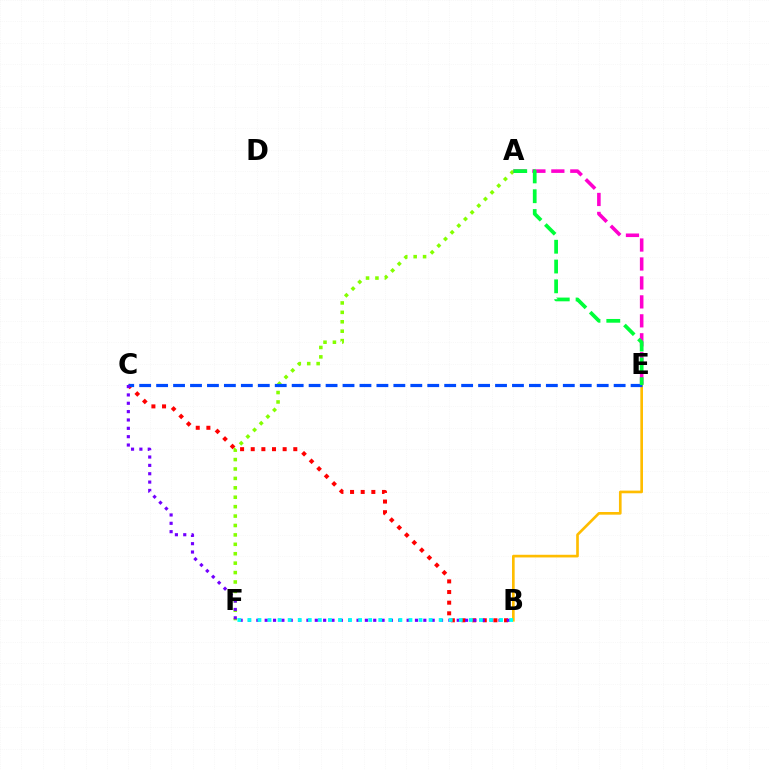{('B', 'C'): [{'color': '#ff0000', 'line_style': 'dotted', 'thickness': 2.89}, {'color': '#7200ff', 'line_style': 'dotted', 'thickness': 2.27}], ('B', 'E'): [{'color': '#ffbd00', 'line_style': 'solid', 'thickness': 1.92}], ('A', 'F'): [{'color': '#84ff00', 'line_style': 'dotted', 'thickness': 2.56}], ('C', 'E'): [{'color': '#004bff', 'line_style': 'dashed', 'thickness': 2.3}], ('B', 'F'): [{'color': '#00fff6', 'line_style': 'dotted', 'thickness': 2.73}], ('A', 'E'): [{'color': '#ff00cf', 'line_style': 'dashed', 'thickness': 2.57}, {'color': '#00ff39', 'line_style': 'dashed', 'thickness': 2.69}]}